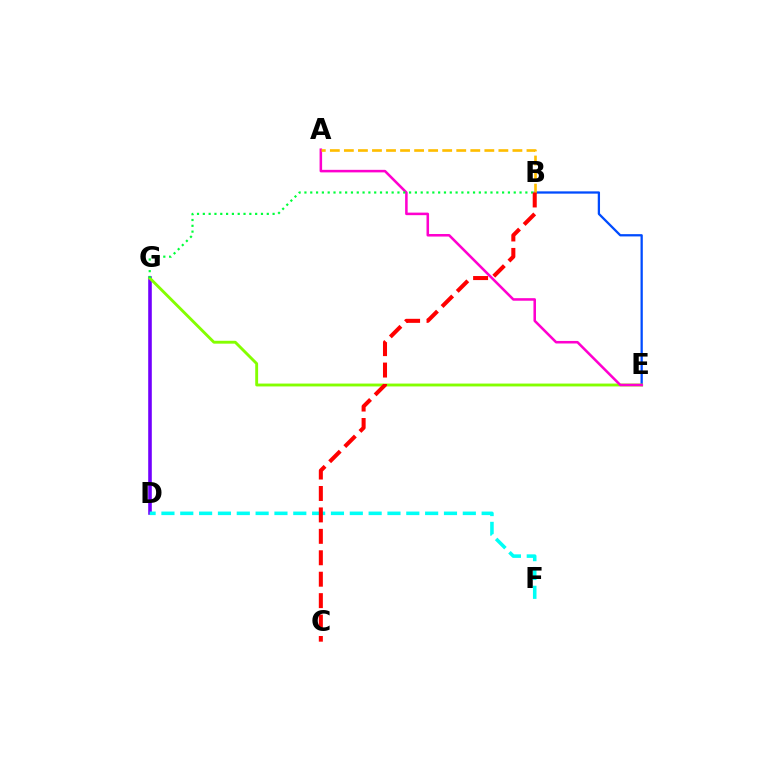{('B', 'E'): [{'color': '#004bff', 'line_style': 'solid', 'thickness': 1.64}], ('D', 'G'): [{'color': '#7200ff', 'line_style': 'solid', 'thickness': 2.59}], ('E', 'G'): [{'color': '#84ff00', 'line_style': 'solid', 'thickness': 2.07}], ('D', 'F'): [{'color': '#00fff6', 'line_style': 'dashed', 'thickness': 2.56}], ('A', 'E'): [{'color': '#ff00cf', 'line_style': 'solid', 'thickness': 1.83}], ('A', 'B'): [{'color': '#ffbd00', 'line_style': 'dashed', 'thickness': 1.91}], ('B', 'G'): [{'color': '#00ff39', 'line_style': 'dotted', 'thickness': 1.58}], ('B', 'C'): [{'color': '#ff0000', 'line_style': 'dashed', 'thickness': 2.91}]}